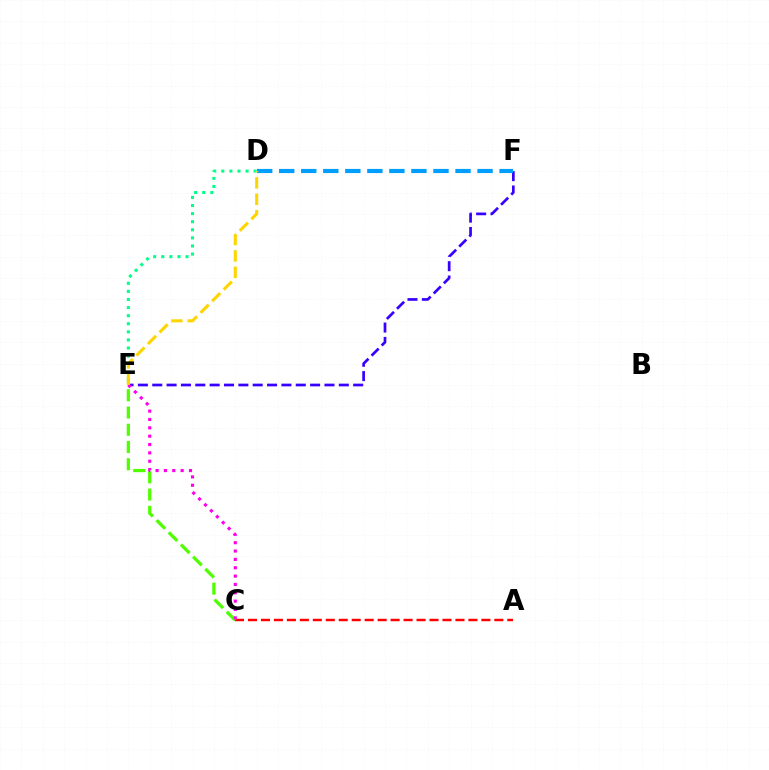{('A', 'C'): [{'color': '#ff0000', 'line_style': 'dashed', 'thickness': 1.76}], ('E', 'F'): [{'color': '#3700ff', 'line_style': 'dashed', 'thickness': 1.95}], ('C', 'E'): [{'color': '#4fff00', 'line_style': 'dashed', 'thickness': 2.34}, {'color': '#ff00ed', 'line_style': 'dotted', 'thickness': 2.27}], ('D', 'E'): [{'color': '#00ff86', 'line_style': 'dotted', 'thickness': 2.2}, {'color': '#ffd500', 'line_style': 'dashed', 'thickness': 2.23}], ('D', 'F'): [{'color': '#009eff', 'line_style': 'dashed', 'thickness': 2.99}]}